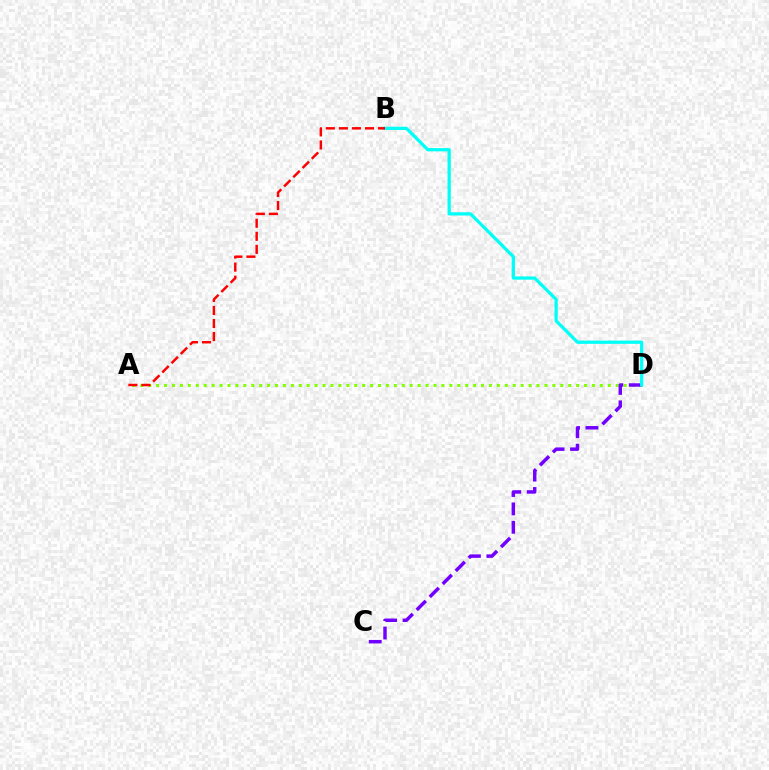{('A', 'D'): [{'color': '#84ff00', 'line_style': 'dotted', 'thickness': 2.15}], ('C', 'D'): [{'color': '#7200ff', 'line_style': 'dashed', 'thickness': 2.5}], ('B', 'D'): [{'color': '#00fff6', 'line_style': 'solid', 'thickness': 2.34}], ('A', 'B'): [{'color': '#ff0000', 'line_style': 'dashed', 'thickness': 1.77}]}